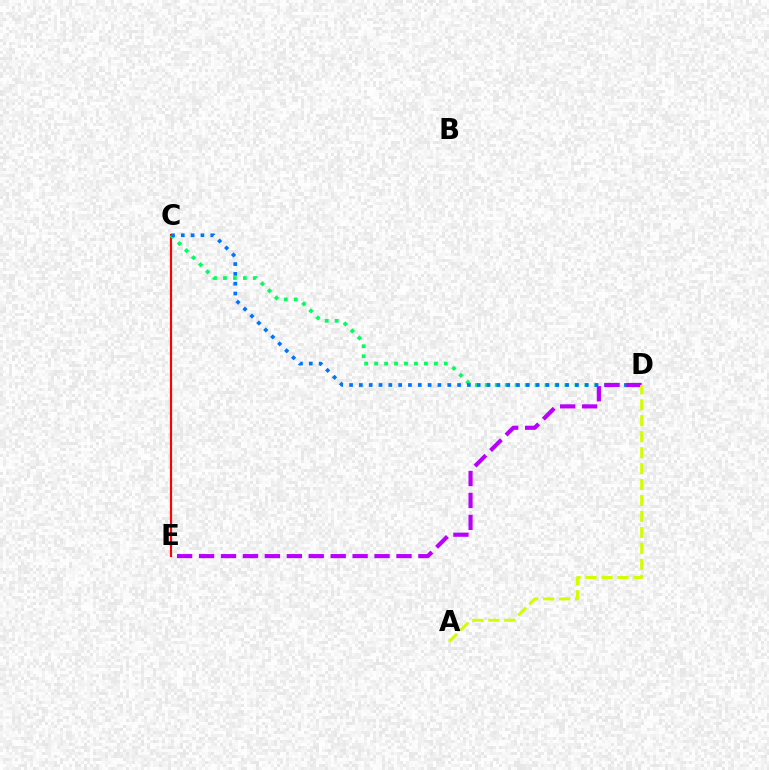{('C', 'E'): [{'color': '#ff0000', 'line_style': 'solid', 'thickness': 1.56}], ('C', 'D'): [{'color': '#00ff5c', 'line_style': 'dotted', 'thickness': 2.71}, {'color': '#0074ff', 'line_style': 'dotted', 'thickness': 2.67}], ('D', 'E'): [{'color': '#b900ff', 'line_style': 'dashed', 'thickness': 2.98}], ('A', 'D'): [{'color': '#d1ff00', 'line_style': 'dashed', 'thickness': 2.17}]}